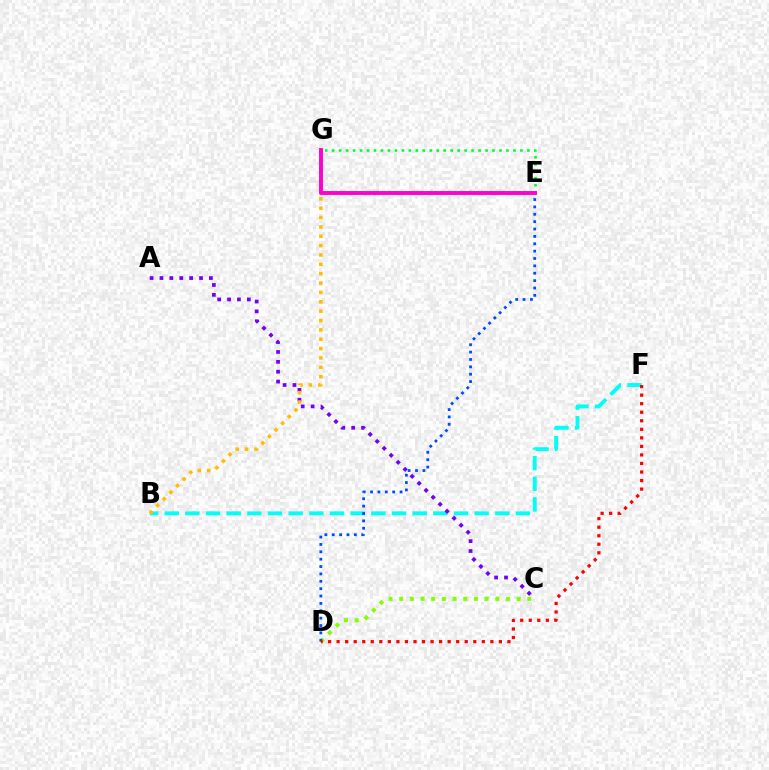{('B', 'F'): [{'color': '#00fff6', 'line_style': 'dashed', 'thickness': 2.81}], ('A', 'C'): [{'color': '#7200ff', 'line_style': 'dotted', 'thickness': 2.69}], ('C', 'D'): [{'color': '#84ff00', 'line_style': 'dotted', 'thickness': 2.9}], ('D', 'E'): [{'color': '#004bff', 'line_style': 'dotted', 'thickness': 2.0}], ('B', 'G'): [{'color': '#ffbd00', 'line_style': 'dotted', 'thickness': 2.54}], ('E', 'G'): [{'color': '#00ff39', 'line_style': 'dotted', 'thickness': 1.89}, {'color': '#ff00cf', 'line_style': 'solid', 'thickness': 2.82}], ('D', 'F'): [{'color': '#ff0000', 'line_style': 'dotted', 'thickness': 2.32}]}